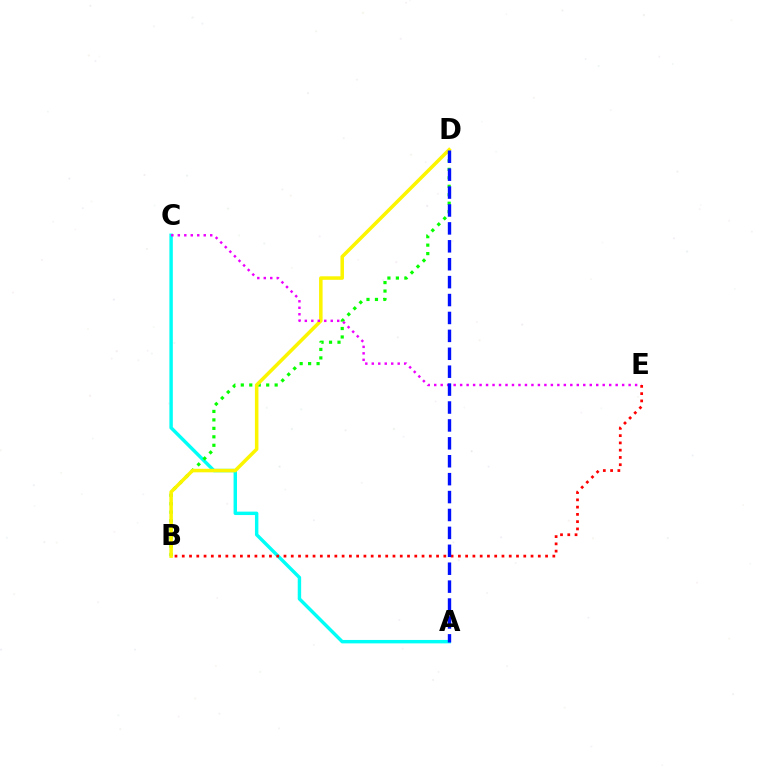{('A', 'C'): [{'color': '#00fff6', 'line_style': 'solid', 'thickness': 2.47}], ('B', 'D'): [{'color': '#08ff00', 'line_style': 'dotted', 'thickness': 2.3}, {'color': '#fcf500', 'line_style': 'solid', 'thickness': 2.53}], ('C', 'E'): [{'color': '#ee00ff', 'line_style': 'dotted', 'thickness': 1.76}], ('B', 'E'): [{'color': '#ff0000', 'line_style': 'dotted', 'thickness': 1.97}], ('A', 'D'): [{'color': '#0010ff', 'line_style': 'dashed', 'thickness': 2.43}]}